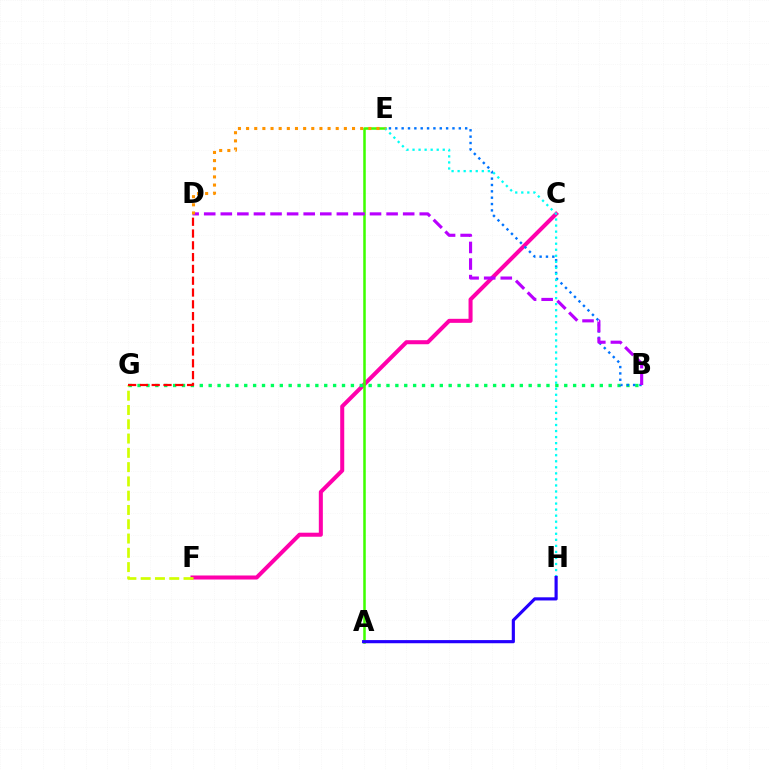{('C', 'F'): [{'color': '#ff00ac', 'line_style': 'solid', 'thickness': 2.9}], ('B', 'G'): [{'color': '#00ff5c', 'line_style': 'dotted', 'thickness': 2.42}], ('A', 'E'): [{'color': '#3dff00', 'line_style': 'solid', 'thickness': 1.82}], ('B', 'E'): [{'color': '#0074ff', 'line_style': 'dotted', 'thickness': 1.73}], ('E', 'H'): [{'color': '#00fff6', 'line_style': 'dotted', 'thickness': 1.64}], ('B', 'D'): [{'color': '#b900ff', 'line_style': 'dashed', 'thickness': 2.25}], ('F', 'G'): [{'color': '#d1ff00', 'line_style': 'dashed', 'thickness': 1.94}], ('D', 'G'): [{'color': '#ff0000', 'line_style': 'dashed', 'thickness': 1.6}], ('A', 'H'): [{'color': '#2500ff', 'line_style': 'solid', 'thickness': 2.27}], ('D', 'E'): [{'color': '#ff9400', 'line_style': 'dotted', 'thickness': 2.21}]}